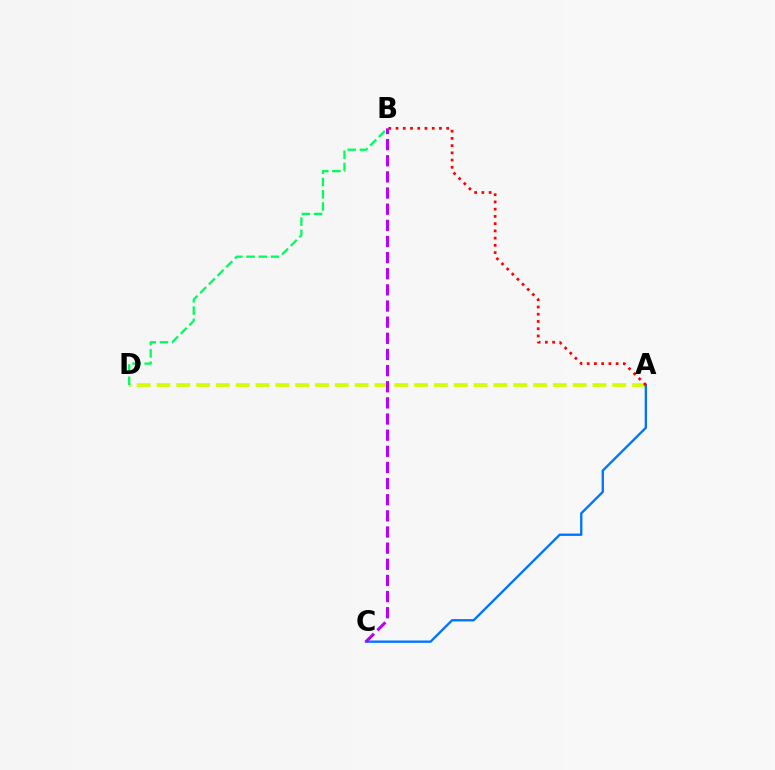{('A', 'D'): [{'color': '#d1ff00', 'line_style': 'dashed', 'thickness': 2.69}], ('A', 'C'): [{'color': '#0074ff', 'line_style': 'solid', 'thickness': 1.69}], ('A', 'B'): [{'color': '#ff0000', 'line_style': 'dotted', 'thickness': 1.97}], ('B', 'C'): [{'color': '#b900ff', 'line_style': 'dashed', 'thickness': 2.19}], ('B', 'D'): [{'color': '#00ff5c', 'line_style': 'dashed', 'thickness': 1.66}]}